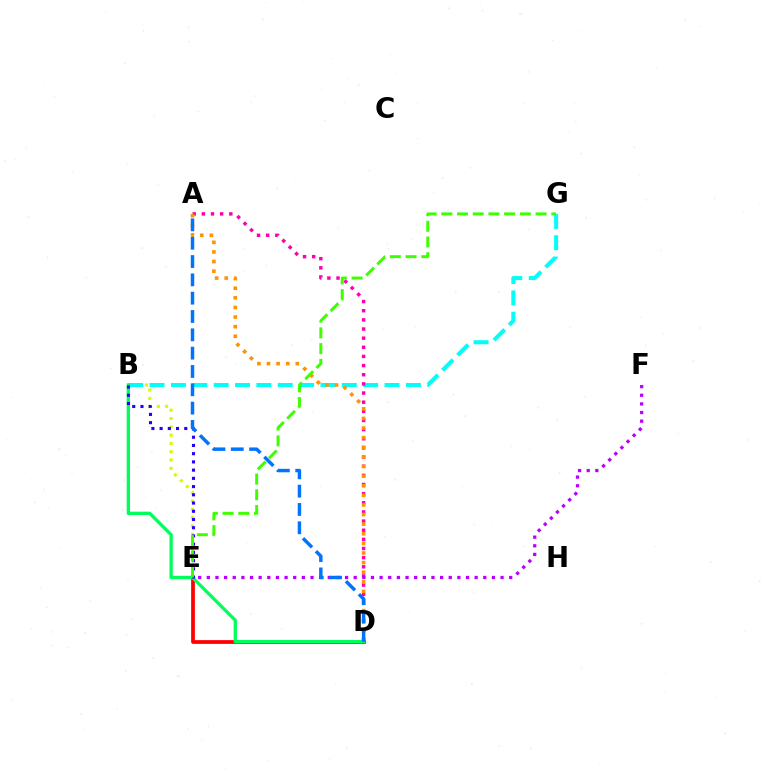{('D', 'E'): [{'color': '#ff0000', 'line_style': 'solid', 'thickness': 2.7}], ('B', 'E'): [{'color': '#d1ff00', 'line_style': 'dotted', 'thickness': 2.26}, {'color': '#2500ff', 'line_style': 'dotted', 'thickness': 2.24}], ('B', 'G'): [{'color': '#00fff6', 'line_style': 'dashed', 'thickness': 2.9}], ('B', 'D'): [{'color': '#00ff5c', 'line_style': 'solid', 'thickness': 2.39}], ('A', 'D'): [{'color': '#ff00ac', 'line_style': 'dotted', 'thickness': 2.48}, {'color': '#ff9400', 'line_style': 'dotted', 'thickness': 2.61}, {'color': '#0074ff', 'line_style': 'dashed', 'thickness': 2.49}], ('E', 'F'): [{'color': '#b900ff', 'line_style': 'dotted', 'thickness': 2.35}], ('E', 'G'): [{'color': '#3dff00', 'line_style': 'dashed', 'thickness': 2.13}]}